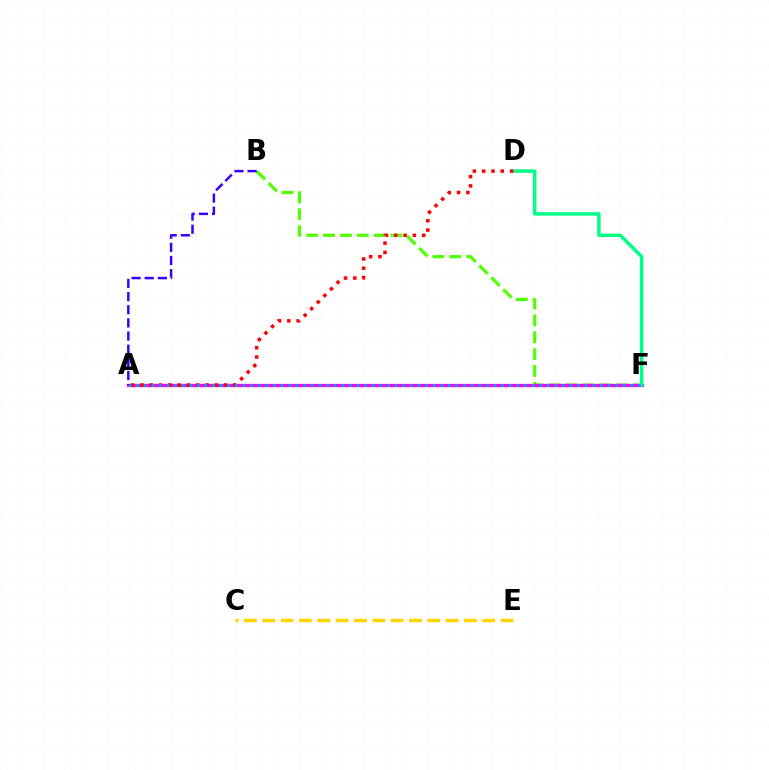{('C', 'E'): [{'color': '#ffd500', 'line_style': 'dashed', 'thickness': 2.49}], ('B', 'F'): [{'color': '#4fff00', 'line_style': 'dashed', 'thickness': 2.29}], ('A', 'F'): [{'color': '#ff00ed', 'line_style': 'solid', 'thickness': 2.37}, {'color': '#009eff', 'line_style': 'dotted', 'thickness': 2.07}], ('D', 'F'): [{'color': '#00ff86', 'line_style': 'solid', 'thickness': 2.5}], ('A', 'D'): [{'color': '#ff0000', 'line_style': 'dotted', 'thickness': 2.53}], ('A', 'B'): [{'color': '#3700ff', 'line_style': 'dashed', 'thickness': 1.79}]}